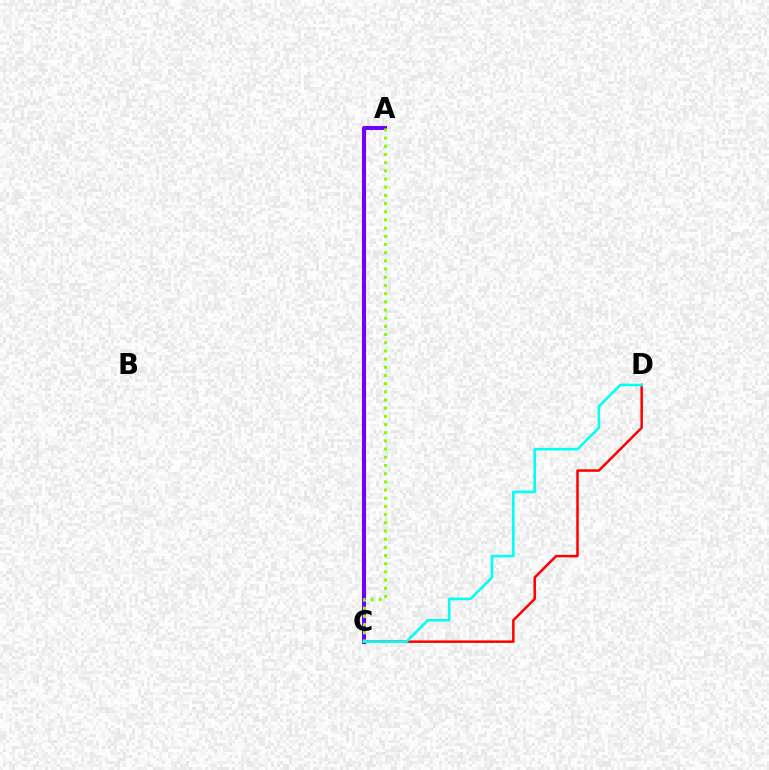{('A', 'C'): [{'color': '#7200ff', 'line_style': 'solid', 'thickness': 2.92}, {'color': '#84ff00', 'line_style': 'dotted', 'thickness': 2.22}], ('C', 'D'): [{'color': '#ff0000', 'line_style': 'solid', 'thickness': 1.8}, {'color': '#00fff6', 'line_style': 'solid', 'thickness': 1.85}]}